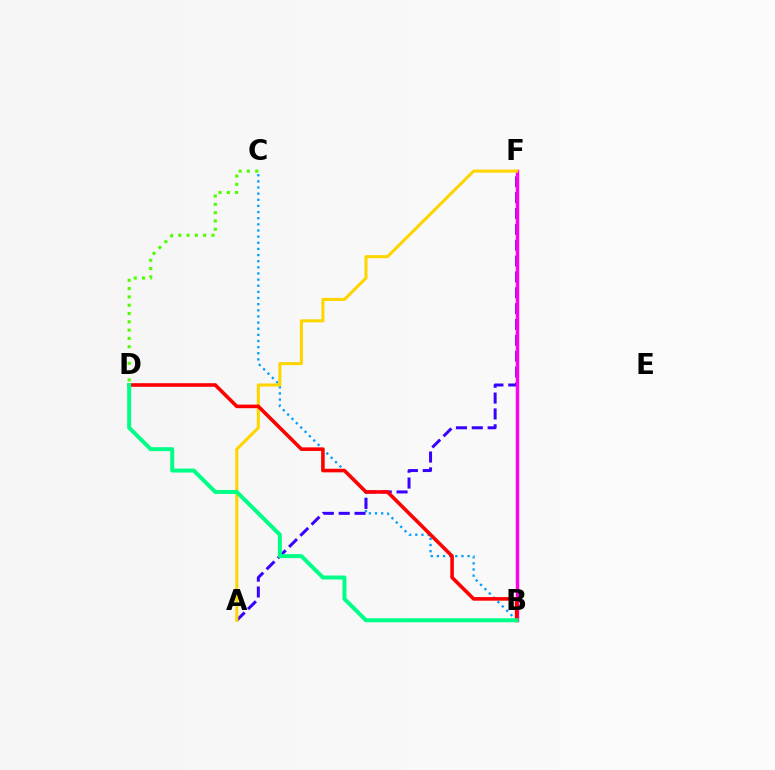{('B', 'C'): [{'color': '#009eff', 'line_style': 'dotted', 'thickness': 1.67}], ('A', 'F'): [{'color': '#3700ff', 'line_style': 'dashed', 'thickness': 2.15}, {'color': '#ffd500', 'line_style': 'solid', 'thickness': 2.21}], ('C', 'D'): [{'color': '#4fff00', 'line_style': 'dotted', 'thickness': 2.26}], ('B', 'F'): [{'color': '#ff00ed', 'line_style': 'solid', 'thickness': 2.47}], ('B', 'D'): [{'color': '#ff0000', 'line_style': 'solid', 'thickness': 2.59}, {'color': '#00ff86', 'line_style': 'solid', 'thickness': 2.87}]}